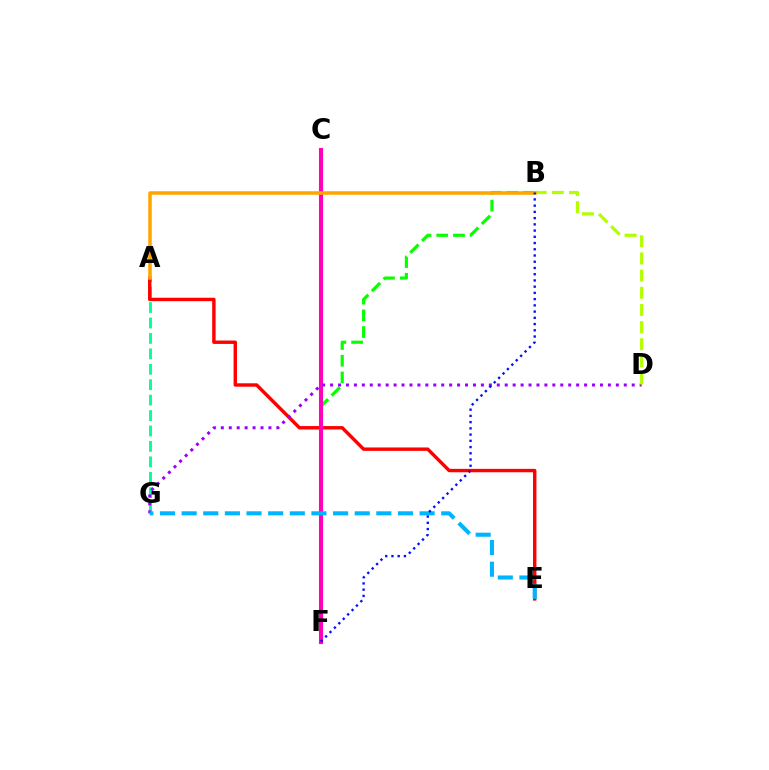{('B', 'F'): [{'color': '#08ff00', 'line_style': 'dashed', 'thickness': 2.27}, {'color': '#0010ff', 'line_style': 'dotted', 'thickness': 1.69}], ('A', 'G'): [{'color': '#00ff9d', 'line_style': 'dashed', 'thickness': 2.1}], ('A', 'E'): [{'color': '#ff0000', 'line_style': 'solid', 'thickness': 2.46}], ('C', 'F'): [{'color': '#ff00bd', 'line_style': 'solid', 'thickness': 2.95}], ('D', 'G'): [{'color': '#9b00ff', 'line_style': 'dotted', 'thickness': 2.16}], ('B', 'D'): [{'color': '#b3ff00', 'line_style': 'dashed', 'thickness': 2.33}], ('A', 'B'): [{'color': '#ffa500', 'line_style': 'solid', 'thickness': 2.55}], ('E', 'G'): [{'color': '#00b5ff', 'line_style': 'dashed', 'thickness': 2.94}]}